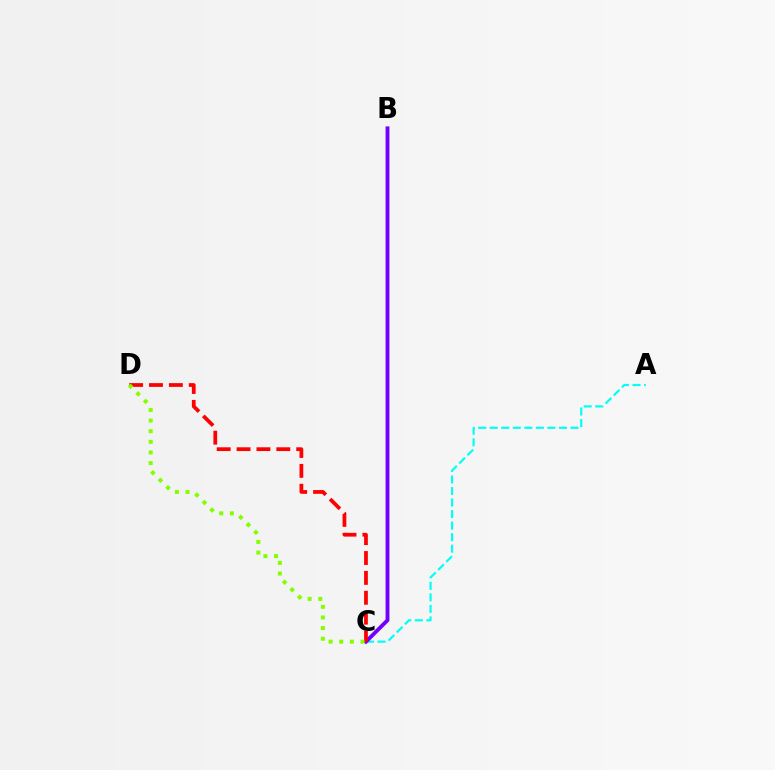{('A', 'C'): [{'color': '#00fff6', 'line_style': 'dashed', 'thickness': 1.57}], ('B', 'C'): [{'color': '#7200ff', 'line_style': 'solid', 'thickness': 2.77}], ('C', 'D'): [{'color': '#ff0000', 'line_style': 'dashed', 'thickness': 2.7}, {'color': '#84ff00', 'line_style': 'dotted', 'thickness': 2.89}]}